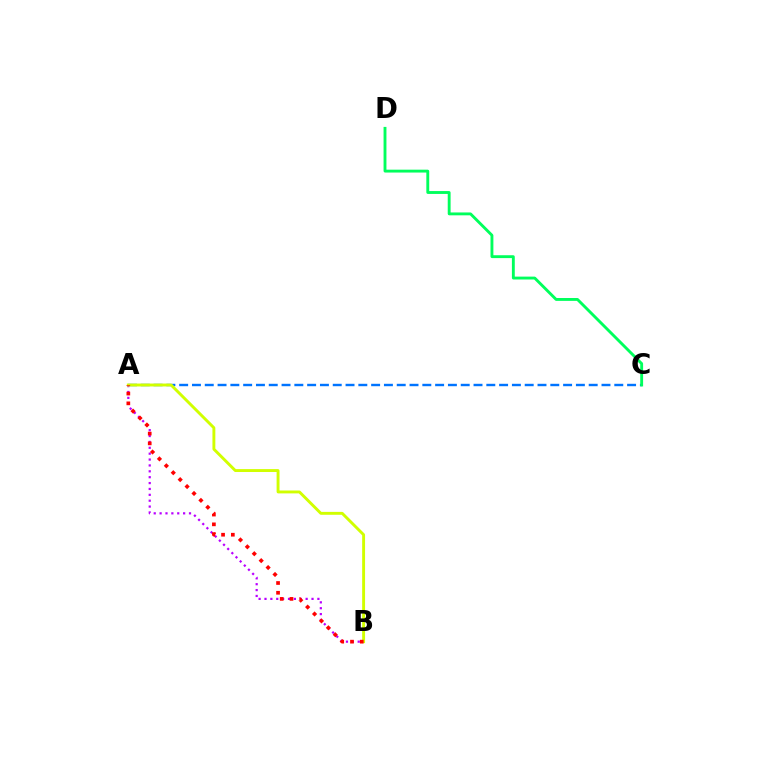{('A', 'C'): [{'color': '#0074ff', 'line_style': 'dashed', 'thickness': 1.74}], ('A', 'B'): [{'color': '#b900ff', 'line_style': 'dotted', 'thickness': 1.6}, {'color': '#d1ff00', 'line_style': 'solid', 'thickness': 2.09}, {'color': '#ff0000', 'line_style': 'dotted', 'thickness': 2.66}], ('C', 'D'): [{'color': '#00ff5c', 'line_style': 'solid', 'thickness': 2.07}]}